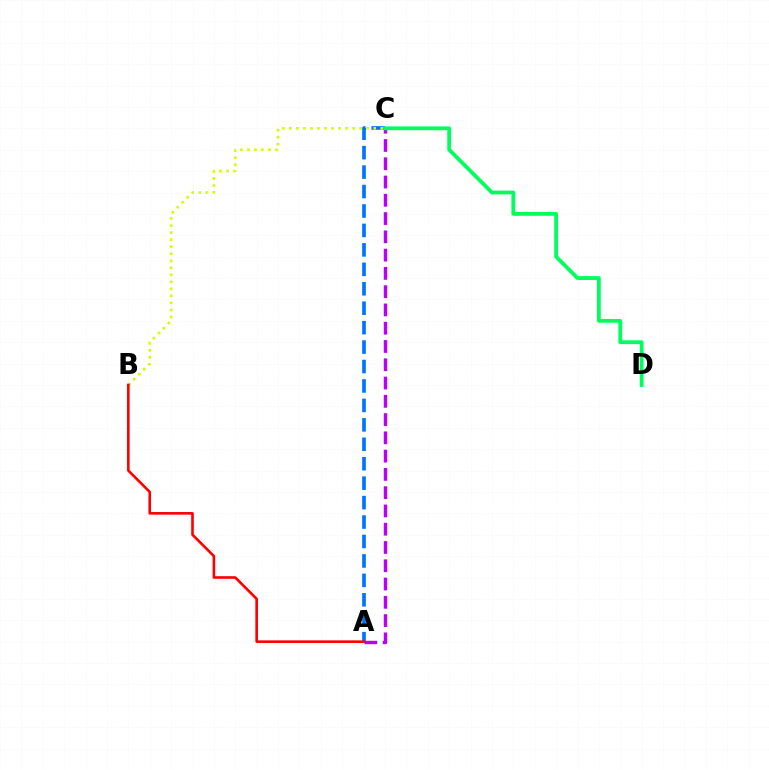{('A', 'C'): [{'color': '#0074ff', 'line_style': 'dashed', 'thickness': 2.64}, {'color': '#b900ff', 'line_style': 'dashed', 'thickness': 2.48}], ('B', 'C'): [{'color': '#d1ff00', 'line_style': 'dotted', 'thickness': 1.91}], ('C', 'D'): [{'color': '#00ff5c', 'line_style': 'solid', 'thickness': 2.73}], ('A', 'B'): [{'color': '#ff0000', 'line_style': 'solid', 'thickness': 1.88}]}